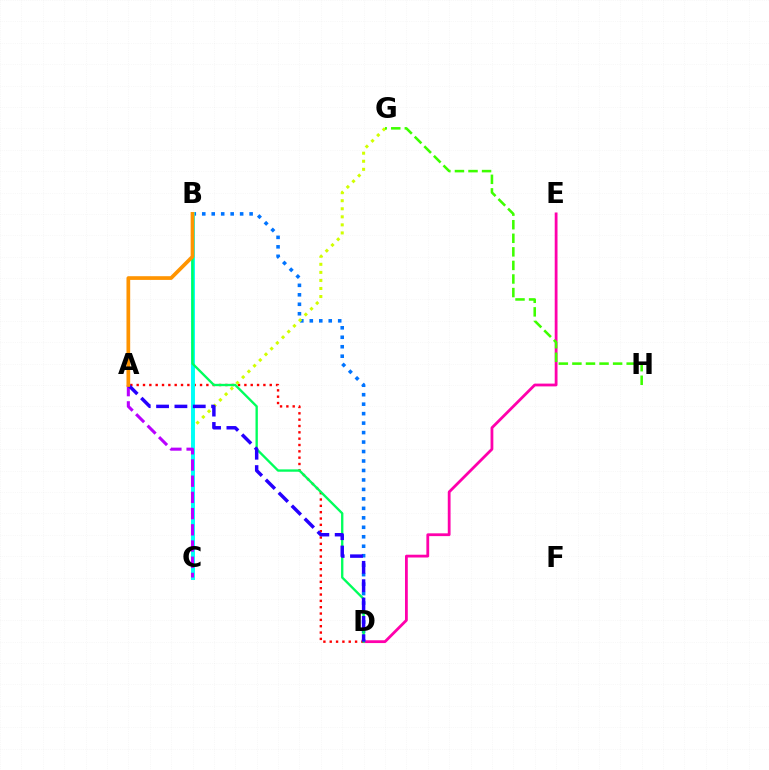{('D', 'E'): [{'color': '#ff00ac', 'line_style': 'solid', 'thickness': 2.01}], ('A', 'D'): [{'color': '#ff0000', 'line_style': 'dotted', 'thickness': 1.72}, {'color': '#2500ff', 'line_style': 'dashed', 'thickness': 2.49}], ('B', 'D'): [{'color': '#0074ff', 'line_style': 'dotted', 'thickness': 2.57}, {'color': '#00ff5c', 'line_style': 'solid', 'thickness': 1.69}], ('C', 'G'): [{'color': '#d1ff00', 'line_style': 'dotted', 'thickness': 2.19}], ('B', 'C'): [{'color': '#00fff6', 'line_style': 'solid', 'thickness': 2.83}], ('G', 'H'): [{'color': '#3dff00', 'line_style': 'dashed', 'thickness': 1.84}], ('A', 'C'): [{'color': '#b900ff', 'line_style': 'dashed', 'thickness': 2.2}], ('A', 'B'): [{'color': '#ff9400', 'line_style': 'solid', 'thickness': 2.67}]}